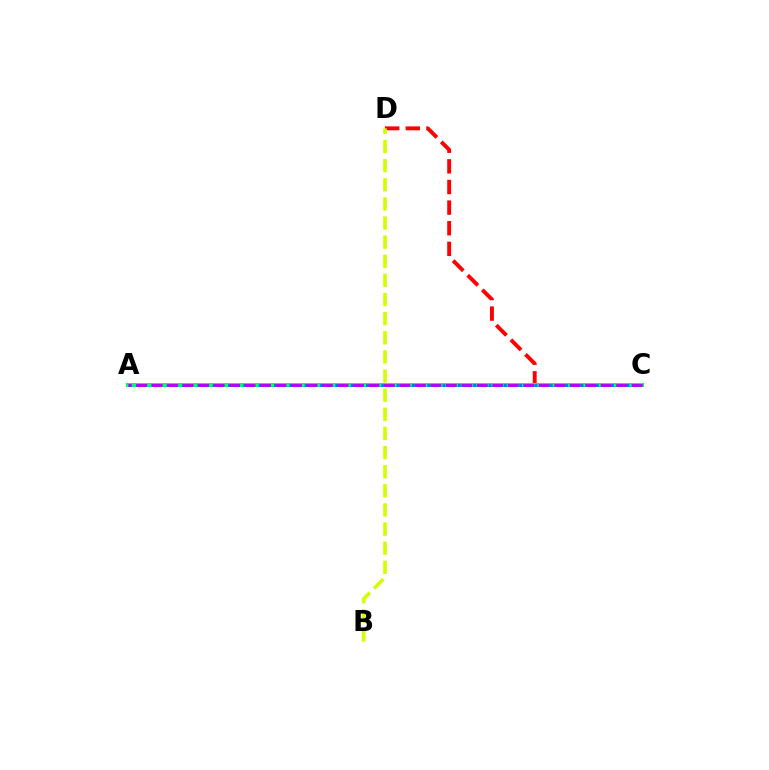{('C', 'D'): [{'color': '#ff0000', 'line_style': 'dashed', 'thickness': 2.8}], ('A', 'C'): [{'color': '#00ff5c', 'line_style': 'solid', 'thickness': 2.93}, {'color': '#0074ff', 'line_style': 'dotted', 'thickness': 2.08}, {'color': '#b900ff', 'line_style': 'dashed', 'thickness': 2.1}], ('B', 'D'): [{'color': '#d1ff00', 'line_style': 'dashed', 'thickness': 2.6}]}